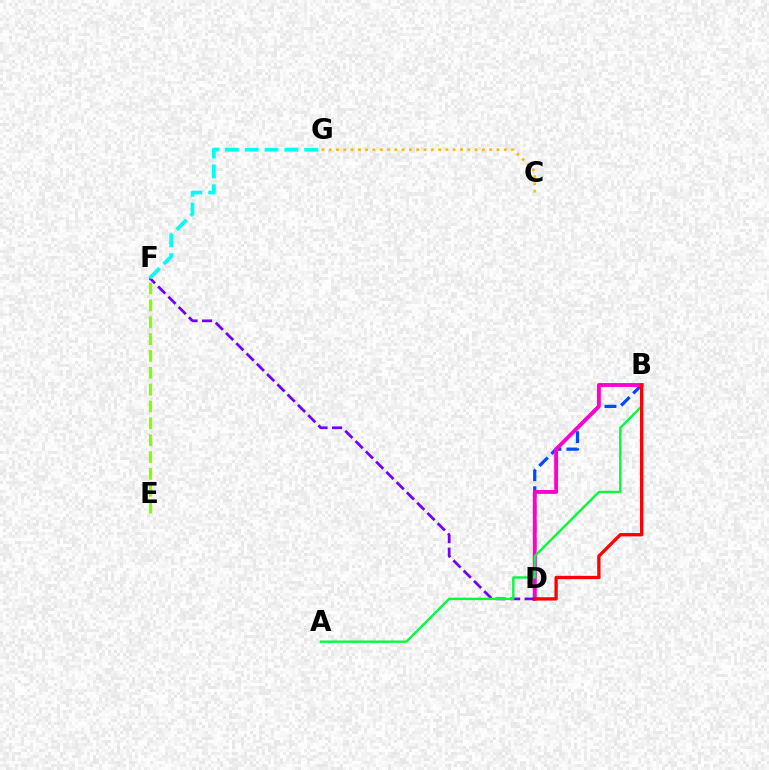{('B', 'D'): [{'color': '#004bff', 'line_style': 'dashed', 'thickness': 2.32}, {'color': '#ff00cf', 'line_style': 'solid', 'thickness': 2.79}, {'color': '#ff0000', 'line_style': 'solid', 'thickness': 2.39}], ('D', 'F'): [{'color': '#7200ff', 'line_style': 'dashed', 'thickness': 1.97}], ('A', 'B'): [{'color': '#00ff39', 'line_style': 'solid', 'thickness': 1.72}], ('C', 'G'): [{'color': '#ffbd00', 'line_style': 'dotted', 'thickness': 1.98}], ('E', 'F'): [{'color': '#84ff00', 'line_style': 'dashed', 'thickness': 2.29}], ('F', 'G'): [{'color': '#00fff6', 'line_style': 'dashed', 'thickness': 2.69}]}